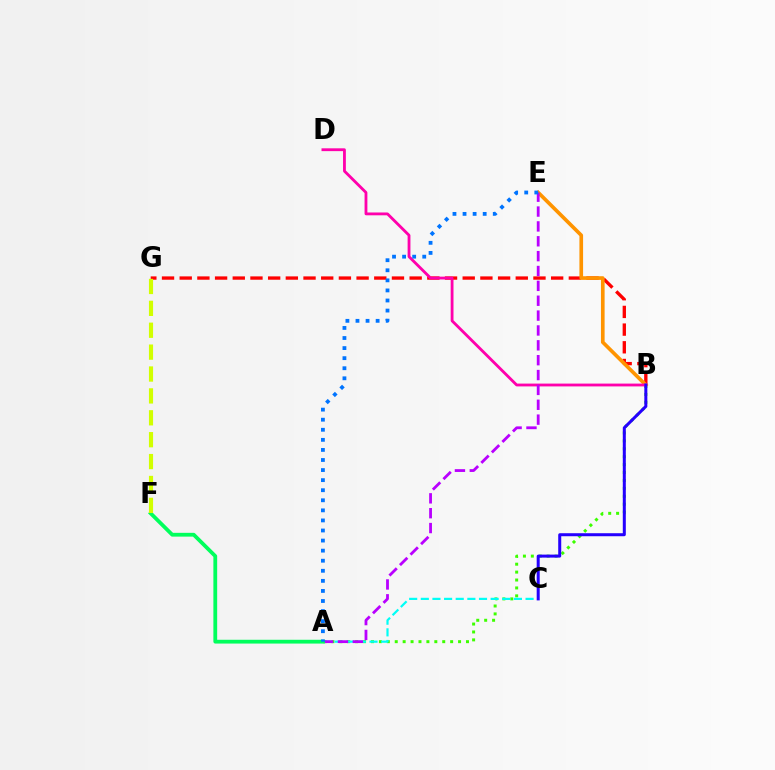{('A', 'B'): [{'color': '#3dff00', 'line_style': 'dotted', 'thickness': 2.15}], ('B', 'G'): [{'color': '#ff0000', 'line_style': 'dashed', 'thickness': 2.4}], ('B', 'E'): [{'color': '#ff9400', 'line_style': 'solid', 'thickness': 2.64}], ('A', 'C'): [{'color': '#00fff6', 'line_style': 'dashed', 'thickness': 1.58}], ('B', 'D'): [{'color': '#ff00ac', 'line_style': 'solid', 'thickness': 2.03}], ('B', 'C'): [{'color': '#2500ff', 'line_style': 'solid', 'thickness': 2.17}], ('A', 'E'): [{'color': '#b900ff', 'line_style': 'dashed', 'thickness': 2.02}, {'color': '#0074ff', 'line_style': 'dotted', 'thickness': 2.74}], ('A', 'F'): [{'color': '#00ff5c', 'line_style': 'solid', 'thickness': 2.73}], ('F', 'G'): [{'color': '#d1ff00', 'line_style': 'dashed', 'thickness': 2.97}]}